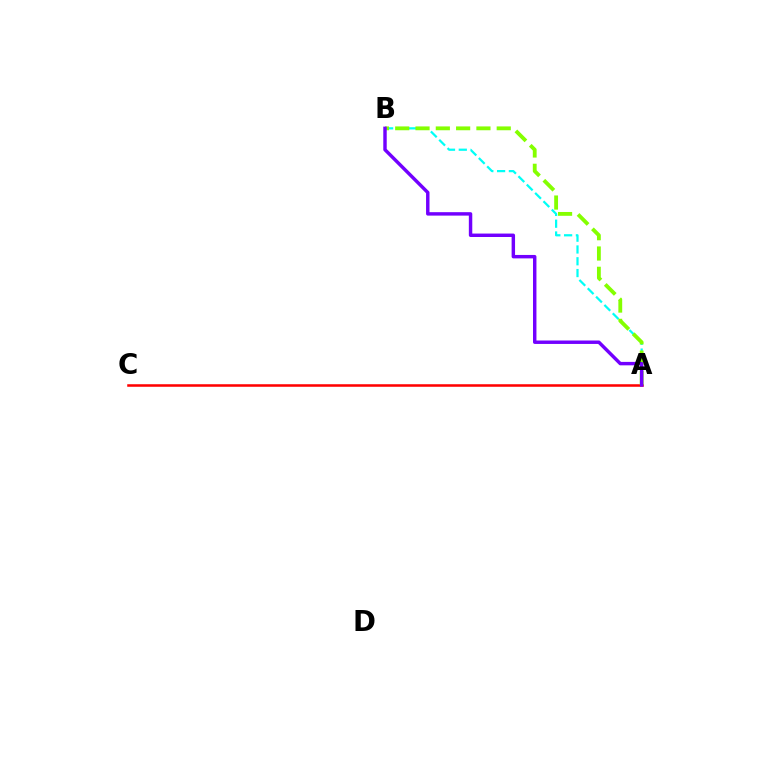{('A', 'B'): [{'color': '#00fff6', 'line_style': 'dashed', 'thickness': 1.6}, {'color': '#84ff00', 'line_style': 'dashed', 'thickness': 2.76}, {'color': '#7200ff', 'line_style': 'solid', 'thickness': 2.47}], ('A', 'C'): [{'color': '#ff0000', 'line_style': 'solid', 'thickness': 1.83}]}